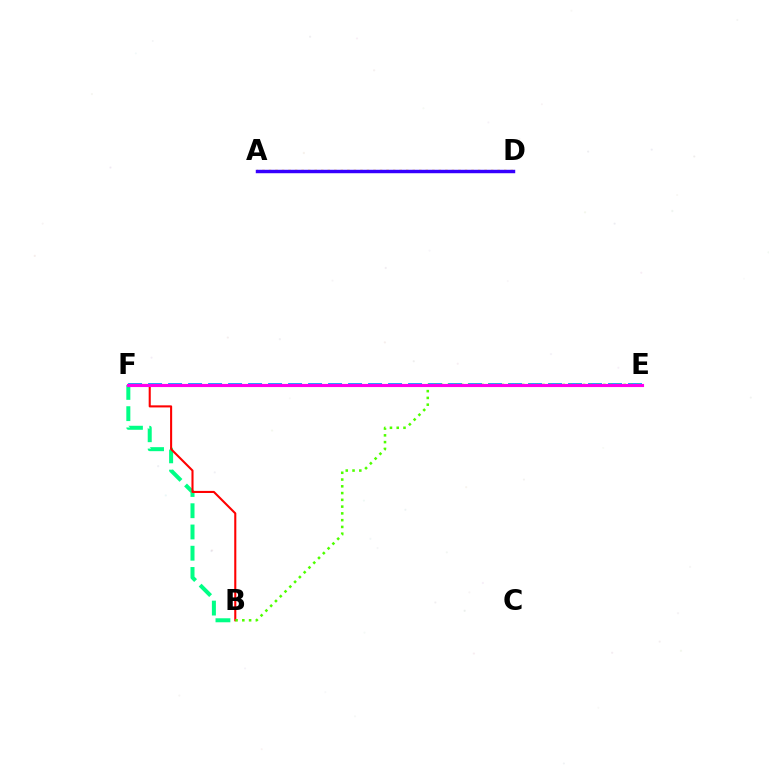{('B', 'F'): [{'color': '#00ff86', 'line_style': 'dashed', 'thickness': 2.89}, {'color': '#ff0000', 'line_style': 'solid', 'thickness': 1.5}], ('E', 'F'): [{'color': '#009eff', 'line_style': 'dashed', 'thickness': 2.72}, {'color': '#ff00ed', 'line_style': 'solid', 'thickness': 2.24}], ('A', 'D'): [{'color': '#ffd500', 'line_style': 'dotted', 'thickness': 1.78}, {'color': '#3700ff', 'line_style': 'solid', 'thickness': 2.48}], ('B', 'E'): [{'color': '#4fff00', 'line_style': 'dotted', 'thickness': 1.84}]}